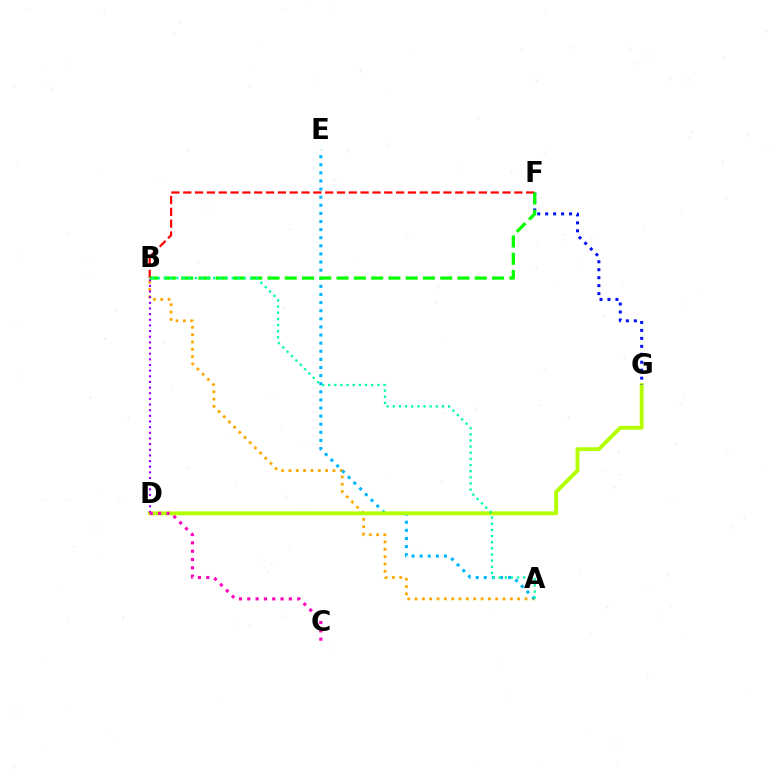{('A', 'B'): [{'color': '#ffa500', 'line_style': 'dotted', 'thickness': 1.99}, {'color': '#00ff9d', 'line_style': 'dotted', 'thickness': 1.67}], ('A', 'E'): [{'color': '#00b5ff', 'line_style': 'dotted', 'thickness': 2.2}], ('D', 'G'): [{'color': '#b3ff00', 'line_style': 'solid', 'thickness': 2.79}], ('B', 'D'): [{'color': '#9b00ff', 'line_style': 'dotted', 'thickness': 1.54}], ('F', 'G'): [{'color': '#0010ff', 'line_style': 'dotted', 'thickness': 2.16}], ('B', 'F'): [{'color': '#ff0000', 'line_style': 'dashed', 'thickness': 1.61}, {'color': '#08ff00', 'line_style': 'dashed', 'thickness': 2.35}], ('C', 'D'): [{'color': '#ff00bd', 'line_style': 'dotted', 'thickness': 2.26}]}